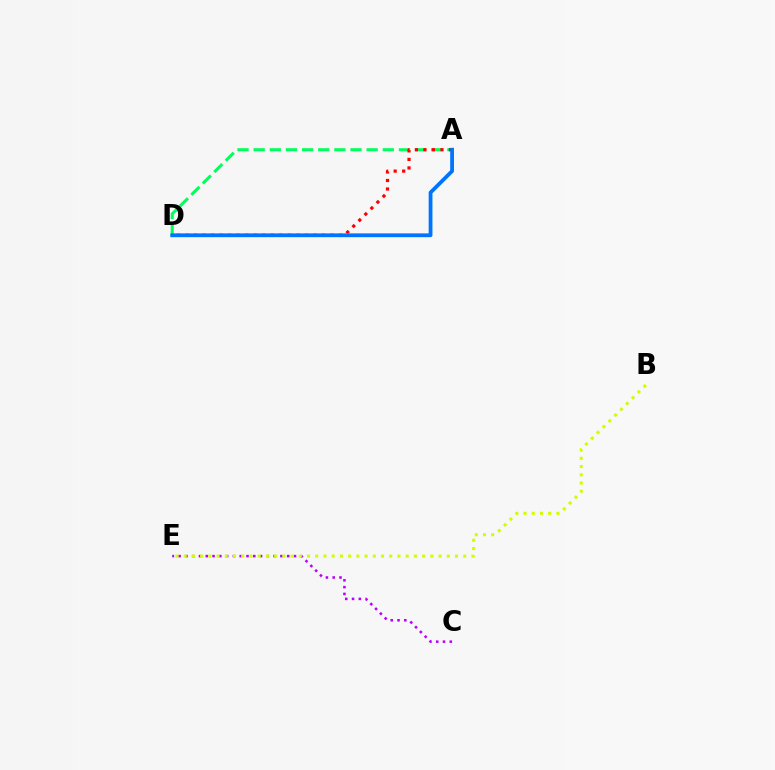{('A', 'D'): [{'color': '#00ff5c', 'line_style': 'dashed', 'thickness': 2.19}, {'color': '#ff0000', 'line_style': 'dotted', 'thickness': 2.32}, {'color': '#0074ff', 'line_style': 'solid', 'thickness': 2.73}], ('C', 'E'): [{'color': '#b900ff', 'line_style': 'dotted', 'thickness': 1.84}], ('B', 'E'): [{'color': '#d1ff00', 'line_style': 'dotted', 'thickness': 2.23}]}